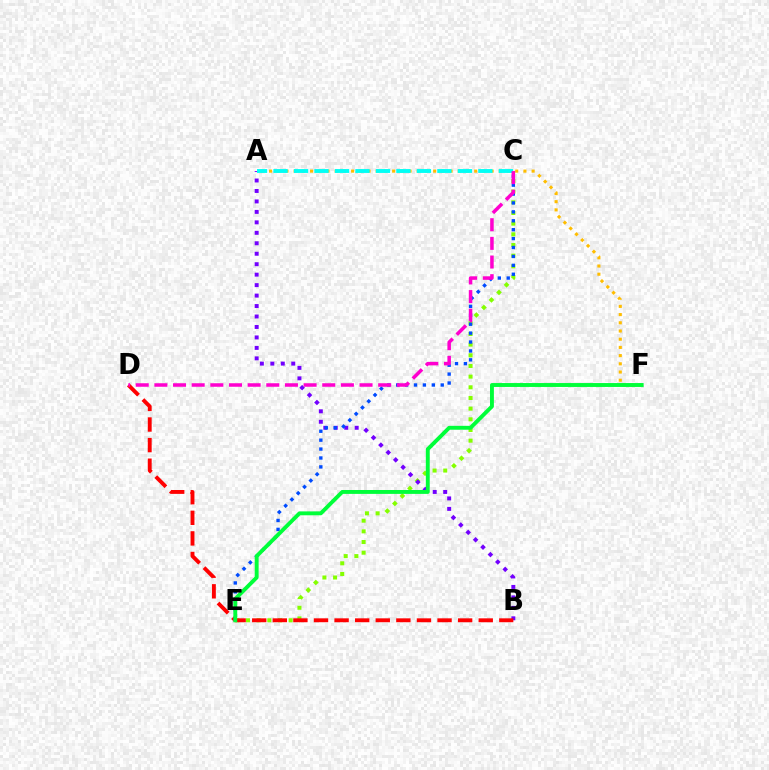{('C', 'E'): [{'color': '#84ff00', 'line_style': 'dotted', 'thickness': 2.9}, {'color': '#004bff', 'line_style': 'dotted', 'thickness': 2.42}], ('A', 'B'): [{'color': '#7200ff', 'line_style': 'dotted', 'thickness': 2.84}], ('B', 'D'): [{'color': '#ff0000', 'line_style': 'dashed', 'thickness': 2.8}], ('A', 'F'): [{'color': '#ffbd00', 'line_style': 'dotted', 'thickness': 2.23}], ('A', 'C'): [{'color': '#00fff6', 'line_style': 'dashed', 'thickness': 2.78}], ('E', 'F'): [{'color': '#00ff39', 'line_style': 'solid', 'thickness': 2.8}], ('C', 'D'): [{'color': '#ff00cf', 'line_style': 'dashed', 'thickness': 2.53}]}